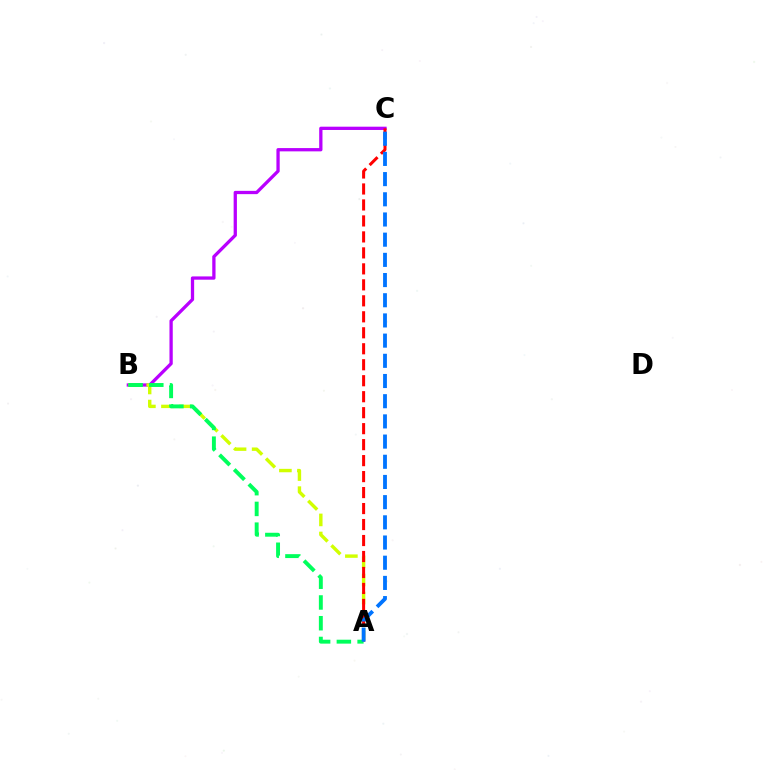{('B', 'C'): [{'color': '#b900ff', 'line_style': 'solid', 'thickness': 2.36}], ('A', 'B'): [{'color': '#d1ff00', 'line_style': 'dashed', 'thickness': 2.45}, {'color': '#00ff5c', 'line_style': 'dashed', 'thickness': 2.82}], ('A', 'C'): [{'color': '#ff0000', 'line_style': 'dashed', 'thickness': 2.17}, {'color': '#0074ff', 'line_style': 'dashed', 'thickness': 2.74}]}